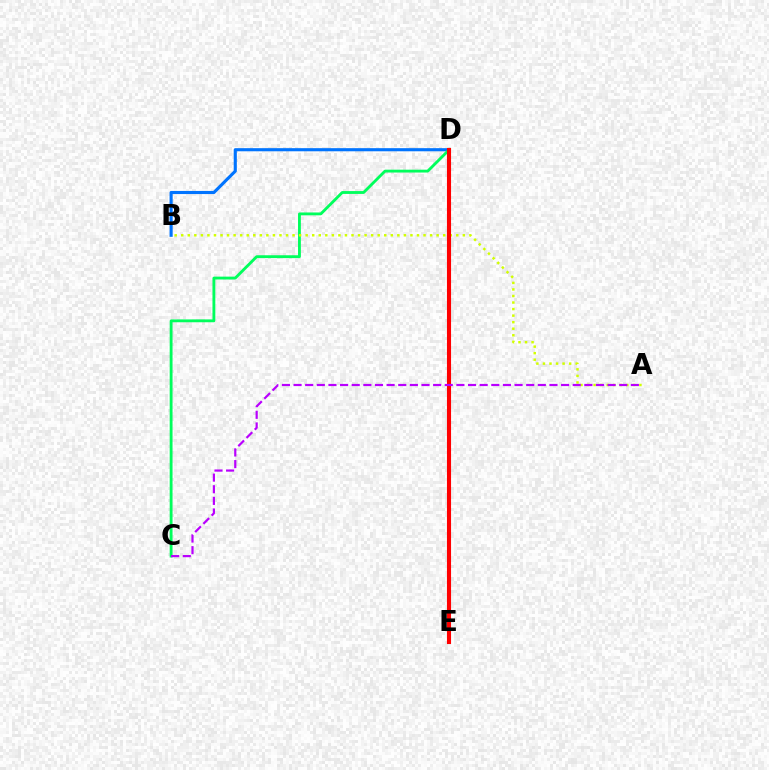{('B', 'D'): [{'color': '#0074ff', 'line_style': 'solid', 'thickness': 2.24}], ('C', 'D'): [{'color': '#00ff5c', 'line_style': 'solid', 'thickness': 2.05}], ('A', 'B'): [{'color': '#d1ff00', 'line_style': 'dotted', 'thickness': 1.78}], ('D', 'E'): [{'color': '#ff0000', 'line_style': 'solid', 'thickness': 2.95}], ('A', 'C'): [{'color': '#b900ff', 'line_style': 'dashed', 'thickness': 1.58}]}